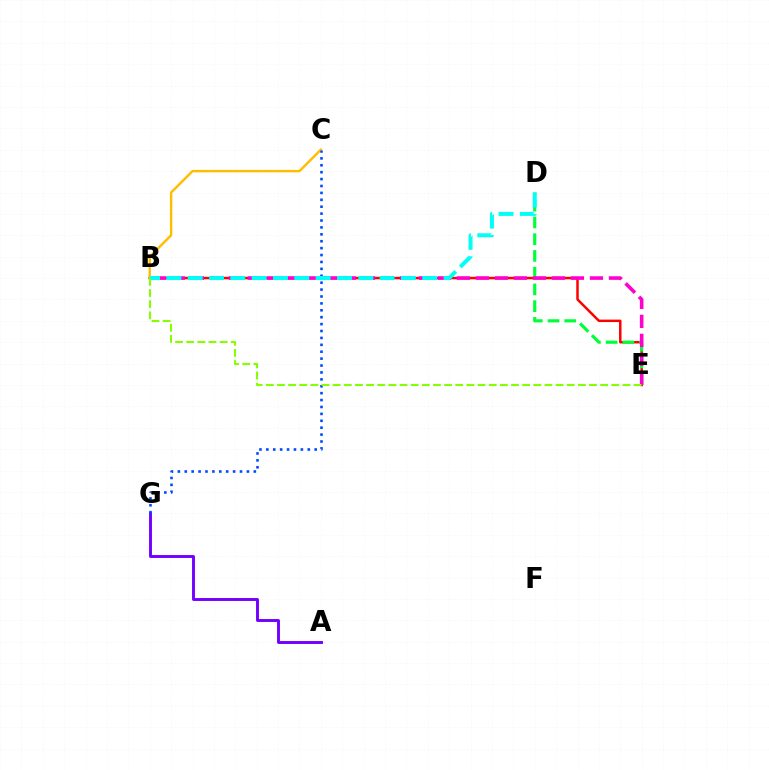{('B', 'E'): [{'color': '#ff0000', 'line_style': 'solid', 'thickness': 1.79}, {'color': '#ff00cf', 'line_style': 'dashed', 'thickness': 2.58}, {'color': '#84ff00', 'line_style': 'dashed', 'thickness': 1.51}], ('B', 'C'): [{'color': '#ffbd00', 'line_style': 'solid', 'thickness': 1.73}], ('D', 'E'): [{'color': '#00ff39', 'line_style': 'dashed', 'thickness': 2.27}], ('A', 'G'): [{'color': '#7200ff', 'line_style': 'solid', 'thickness': 2.1}], ('C', 'G'): [{'color': '#004bff', 'line_style': 'dotted', 'thickness': 1.88}], ('B', 'D'): [{'color': '#00fff6', 'line_style': 'dashed', 'thickness': 2.9}]}